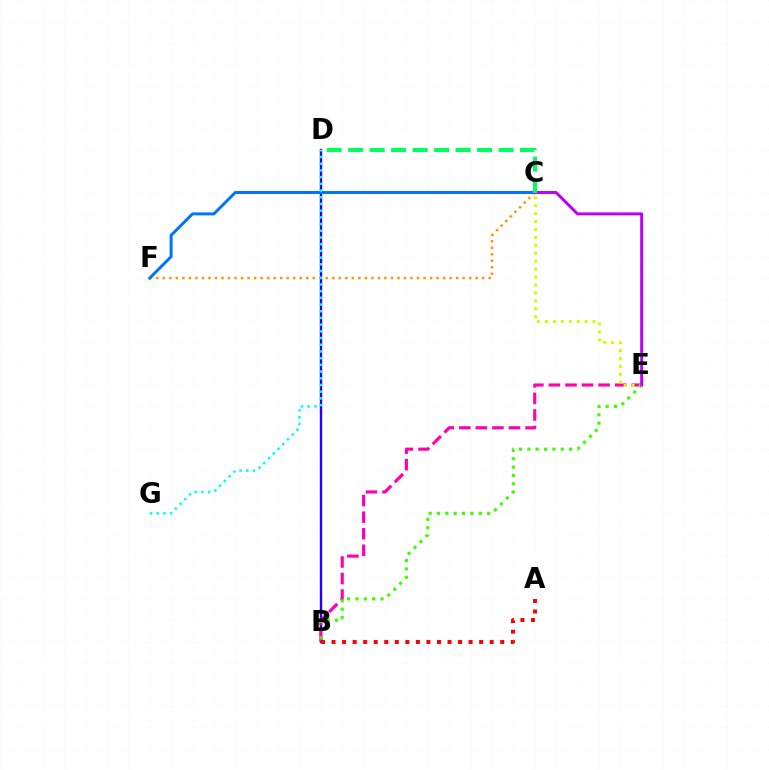{('B', 'D'): [{'color': '#2500ff', 'line_style': 'solid', 'thickness': 1.72}], ('B', 'E'): [{'color': '#ff00ac', 'line_style': 'dashed', 'thickness': 2.25}, {'color': '#3dff00', 'line_style': 'dotted', 'thickness': 2.27}], ('C', 'F'): [{'color': '#ff9400', 'line_style': 'dotted', 'thickness': 1.77}, {'color': '#0074ff', 'line_style': 'solid', 'thickness': 2.13}], ('C', 'E'): [{'color': '#d1ff00', 'line_style': 'dotted', 'thickness': 2.15}, {'color': '#b900ff', 'line_style': 'solid', 'thickness': 2.12}], ('A', 'B'): [{'color': '#ff0000', 'line_style': 'dotted', 'thickness': 2.86}], ('D', 'G'): [{'color': '#00fff6', 'line_style': 'dotted', 'thickness': 1.82}], ('C', 'D'): [{'color': '#00ff5c', 'line_style': 'dashed', 'thickness': 2.92}]}